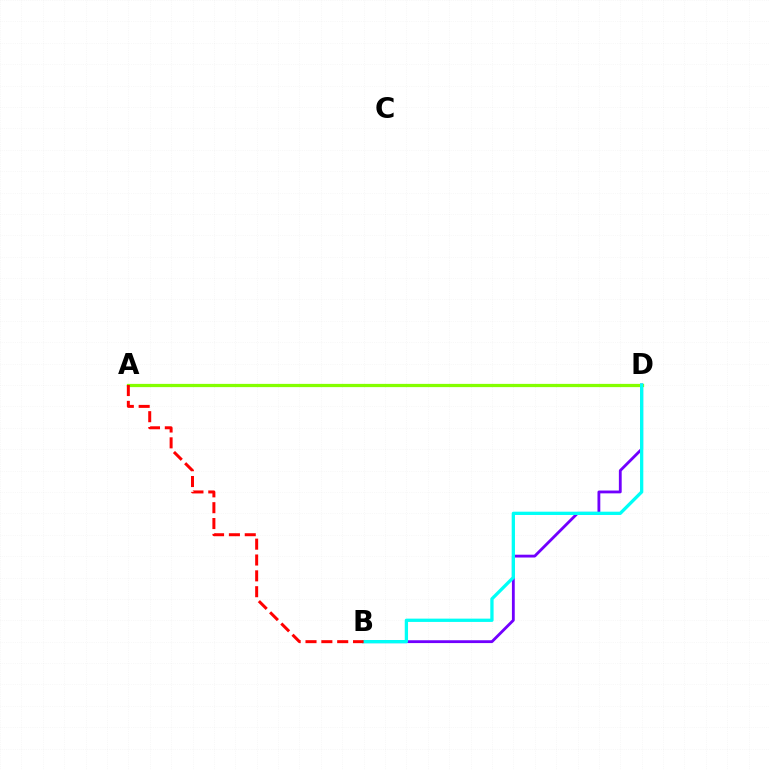{('B', 'D'): [{'color': '#7200ff', 'line_style': 'solid', 'thickness': 2.03}, {'color': '#00fff6', 'line_style': 'solid', 'thickness': 2.37}], ('A', 'D'): [{'color': '#84ff00', 'line_style': 'solid', 'thickness': 2.33}], ('A', 'B'): [{'color': '#ff0000', 'line_style': 'dashed', 'thickness': 2.15}]}